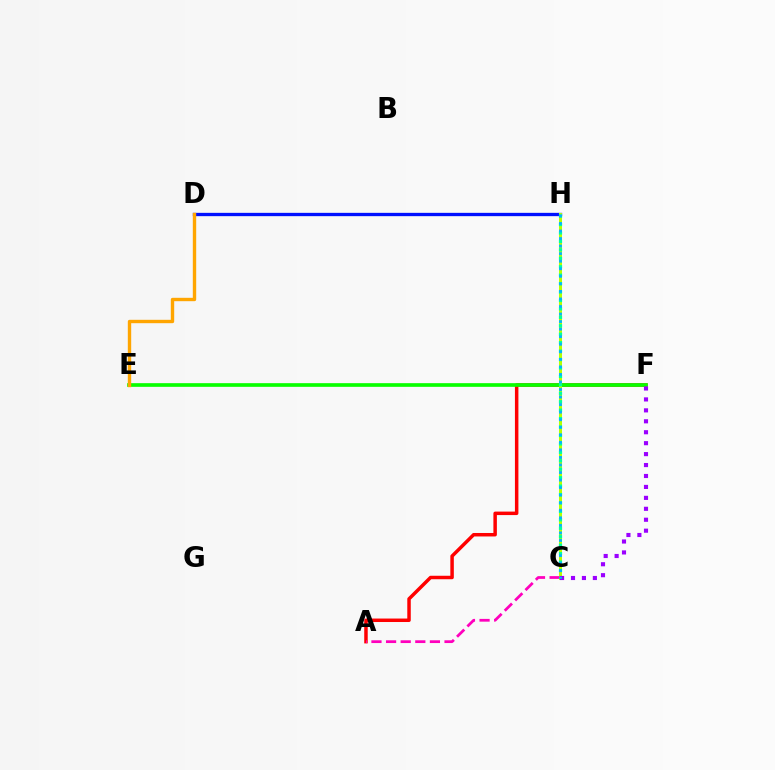{('A', 'F'): [{'color': '#ff0000', 'line_style': 'solid', 'thickness': 2.51}], ('E', 'F'): [{'color': '#08ff00', 'line_style': 'solid', 'thickness': 2.64}], ('D', 'H'): [{'color': '#0010ff', 'line_style': 'solid', 'thickness': 2.38}], ('C', 'H'): [{'color': '#b3ff00', 'line_style': 'solid', 'thickness': 2.19}, {'color': '#00ff9d', 'line_style': 'dotted', 'thickness': 2.29}, {'color': '#00b5ff', 'line_style': 'dotted', 'thickness': 2.05}], ('A', 'C'): [{'color': '#ff00bd', 'line_style': 'dashed', 'thickness': 1.99}], ('C', 'F'): [{'color': '#9b00ff', 'line_style': 'dotted', 'thickness': 2.97}], ('D', 'E'): [{'color': '#ffa500', 'line_style': 'solid', 'thickness': 2.43}]}